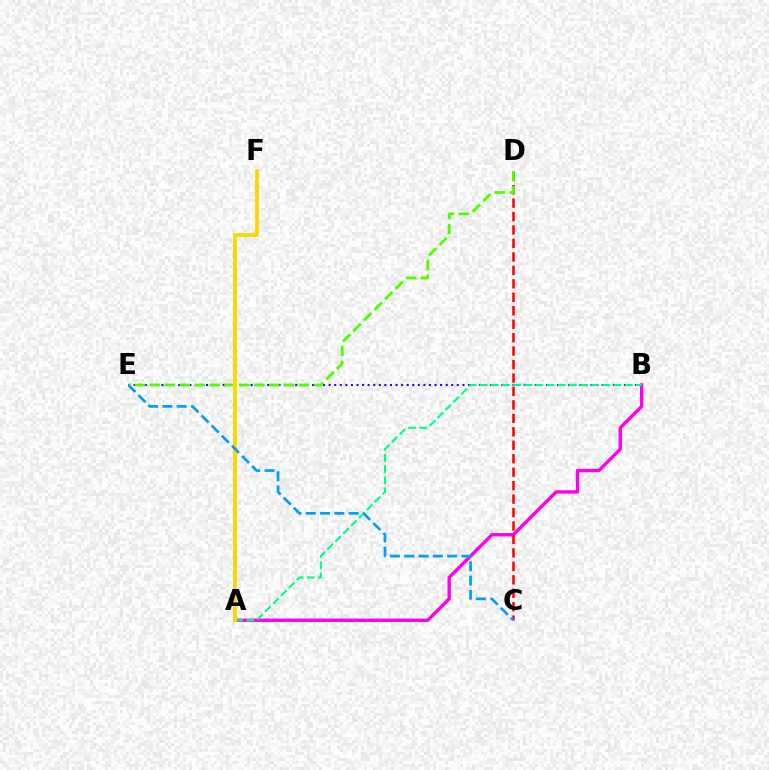{('B', 'E'): [{'color': '#3700ff', 'line_style': 'dotted', 'thickness': 1.51}], ('A', 'B'): [{'color': '#ff00ed', 'line_style': 'solid', 'thickness': 2.43}, {'color': '#00ff86', 'line_style': 'dashed', 'thickness': 1.52}], ('C', 'D'): [{'color': '#ff0000', 'line_style': 'dashed', 'thickness': 1.83}], ('D', 'E'): [{'color': '#4fff00', 'line_style': 'dashed', 'thickness': 2.02}], ('A', 'F'): [{'color': '#ffd500', 'line_style': 'solid', 'thickness': 2.72}], ('C', 'E'): [{'color': '#009eff', 'line_style': 'dashed', 'thickness': 1.94}]}